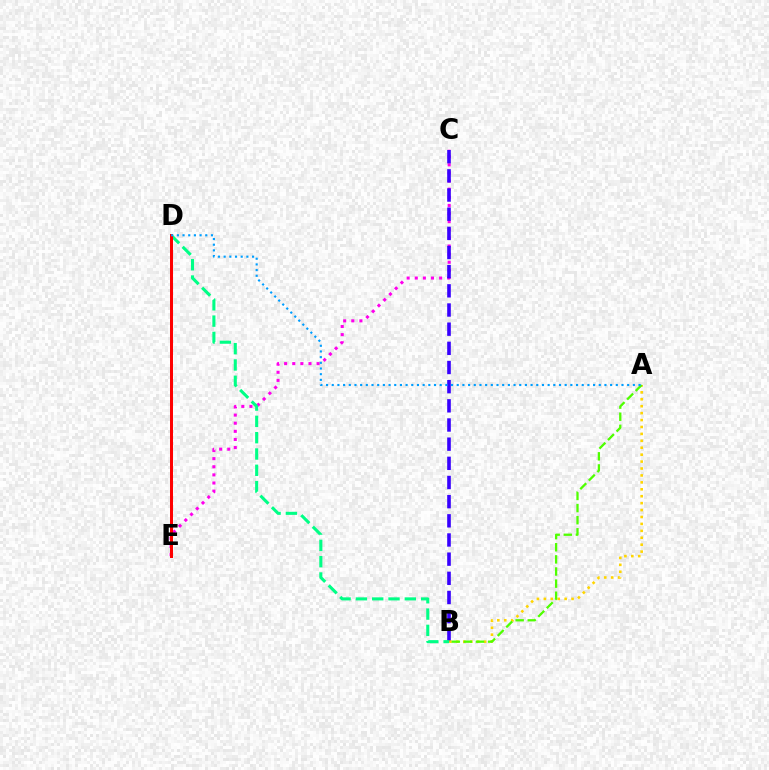{('C', 'E'): [{'color': '#ff00ed', 'line_style': 'dotted', 'thickness': 2.21}], ('B', 'C'): [{'color': '#3700ff', 'line_style': 'dashed', 'thickness': 2.6}], ('B', 'D'): [{'color': '#00ff86', 'line_style': 'dashed', 'thickness': 2.22}], ('D', 'E'): [{'color': '#ff0000', 'line_style': 'solid', 'thickness': 2.15}], ('A', 'B'): [{'color': '#ffd500', 'line_style': 'dotted', 'thickness': 1.88}, {'color': '#4fff00', 'line_style': 'dashed', 'thickness': 1.65}], ('A', 'D'): [{'color': '#009eff', 'line_style': 'dotted', 'thickness': 1.54}]}